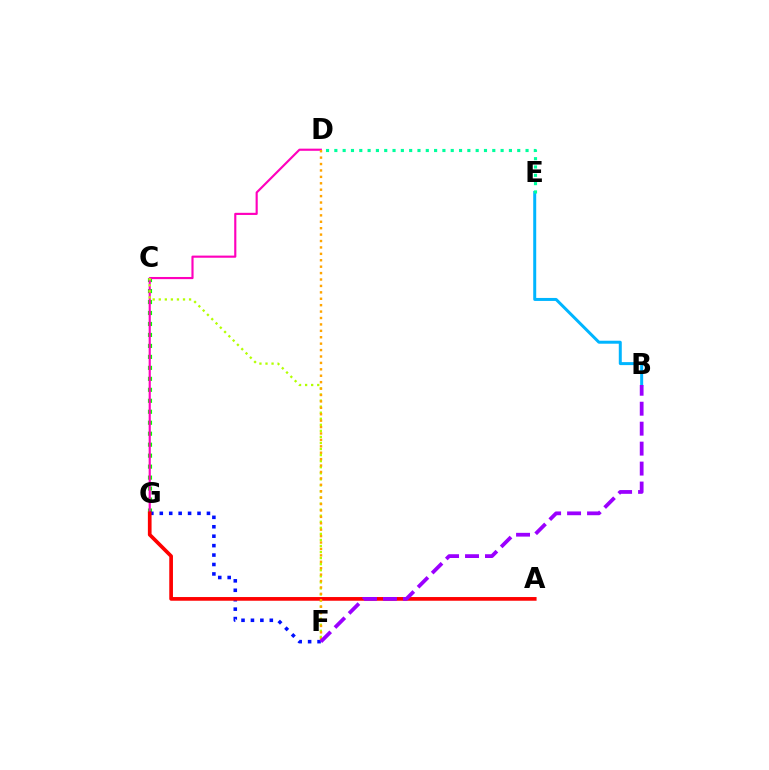{('C', 'G'): [{'color': '#08ff00', 'line_style': 'dotted', 'thickness': 2.98}], ('B', 'E'): [{'color': '#00b5ff', 'line_style': 'solid', 'thickness': 2.15}], ('D', 'E'): [{'color': '#00ff9d', 'line_style': 'dotted', 'thickness': 2.26}], ('D', 'G'): [{'color': '#ff00bd', 'line_style': 'solid', 'thickness': 1.55}], ('C', 'F'): [{'color': '#b3ff00', 'line_style': 'dotted', 'thickness': 1.65}], ('F', 'G'): [{'color': '#0010ff', 'line_style': 'dotted', 'thickness': 2.56}], ('A', 'G'): [{'color': '#ff0000', 'line_style': 'solid', 'thickness': 2.66}], ('D', 'F'): [{'color': '#ffa500', 'line_style': 'dotted', 'thickness': 1.74}], ('B', 'F'): [{'color': '#9b00ff', 'line_style': 'dashed', 'thickness': 2.71}]}